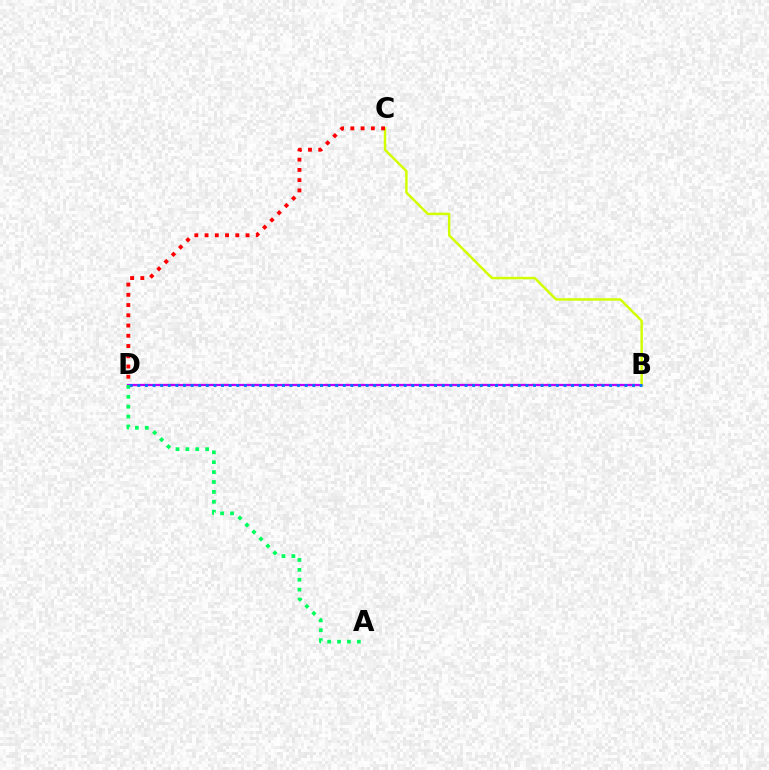{('B', 'D'): [{'color': '#b900ff', 'line_style': 'solid', 'thickness': 1.63}, {'color': '#0074ff', 'line_style': 'dotted', 'thickness': 2.07}], ('A', 'D'): [{'color': '#00ff5c', 'line_style': 'dotted', 'thickness': 2.69}], ('B', 'C'): [{'color': '#d1ff00', 'line_style': 'solid', 'thickness': 1.77}], ('C', 'D'): [{'color': '#ff0000', 'line_style': 'dotted', 'thickness': 2.78}]}